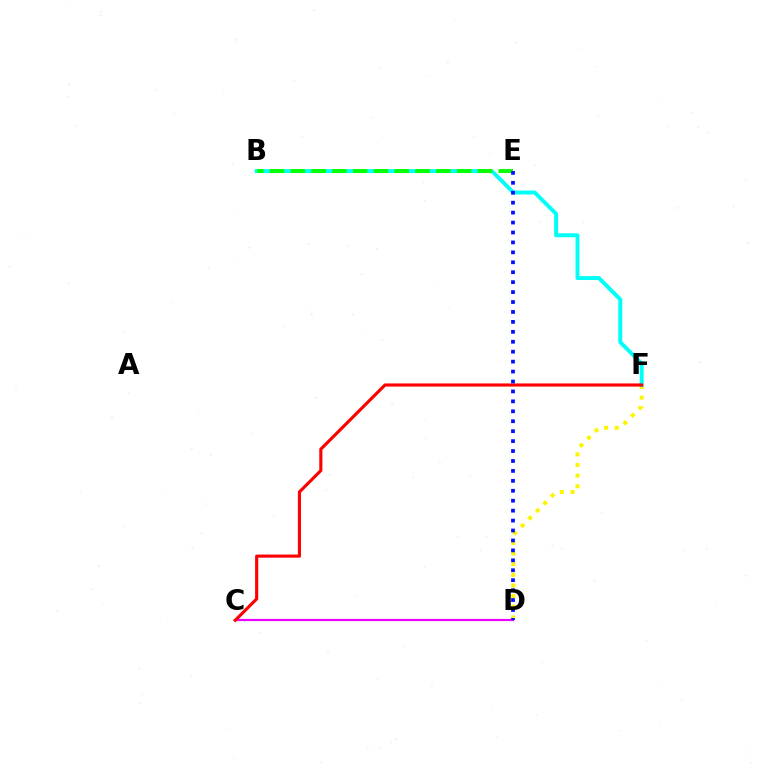{('D', 'F'): [{'color': '#fcf500', 'line_style': 'dotted', 'thickness': 2.89}], ('B', 'F'): [{'color': '#00fff6', 'line_style': 'solid', 'thickness': 2.83}], ('B', 'E'): [{'color': '#08ff00', 'line_style': 'dashed', 'thickness': 2.82}], ('C', 'D'): [{'color': '#ee00ff', 'line_style': 'solid', 'thickness': 1.56}], ('C', 'F'): [{'color': '#ff0000', 'line_style': 'solid', 'thickness': 2.25}], ('D', 'E'): [{'color': '#0010ff', 'line_style': 'dotted', 'thickness': 2.7}]}